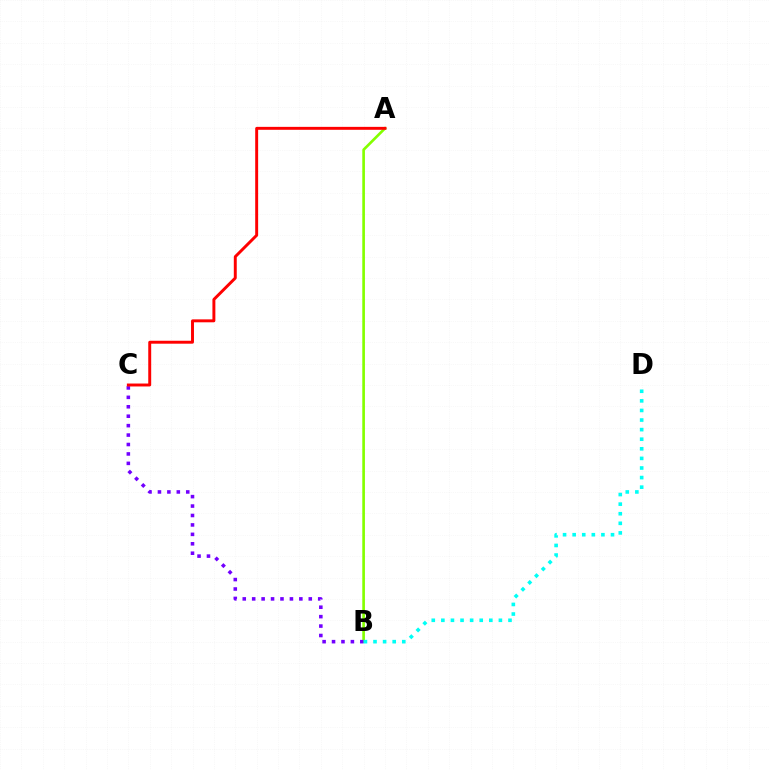{('A', 'B'): [{'color': '#84ff00', 'line_style': 'solid', 'thickness': 1.91}], ('B', 'C'): [{'color': '#7200ff', 'line_style': 'dotted', 'thickness': 2.56}], ('B', 'D'): [{'color': '#00fff6', 'line_style': 'dotted', 'thickness': 2.61}], ('A', 'C'): [{'color': '#ff0000', 'line_style': 'solid', 'thickness': 2.12}]}